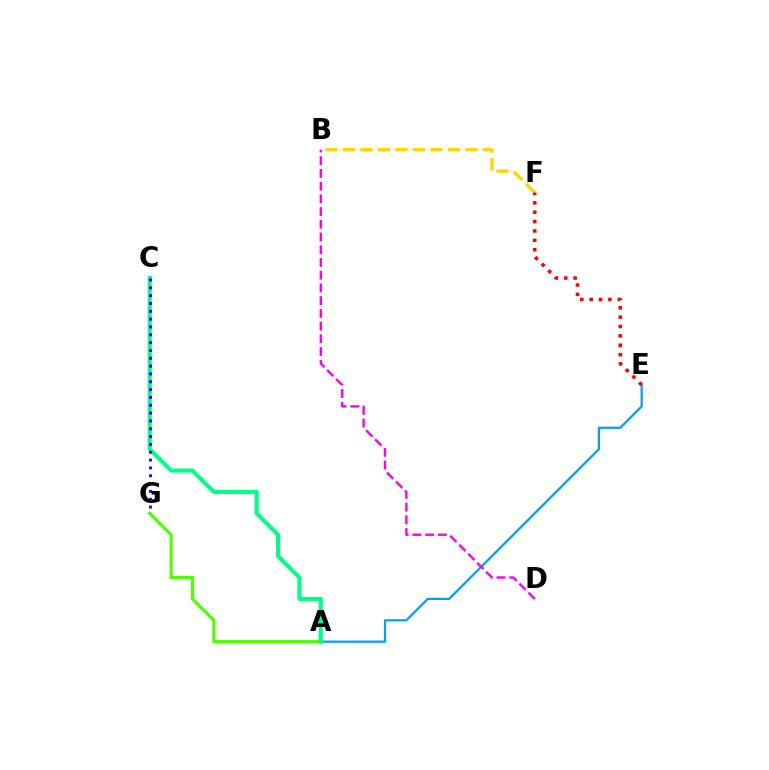{('A', 'E'): [{'color': '#009eff', 'line_style': 'solid', 'thickness': 1.6}], ('A', 'G'): [{'color': '#4fff00', 'line_style': 'solid', 'thickness': 2.28}], ('B', 'F'): [{'color': '#ffd500', 'line_style': 'dashed', 'thickness': 2.38}], ('E', 'F'): [{'color': '#ff0000', 'line_style': 'dotted', 'thickness': 2.54}], ('A', 'C'): [{'color': '#00ff86', 'line_style': 'solid', 'thickness': 2.97}], ('B', 'D'): [{'color': '#ff00ed', 'line_style': 'dashed', 'thickness': 1.73}], ('C', 'G'): [{'color': '#3700ff', 'line_style': 'dotted', 'thickness': 2.13}]}